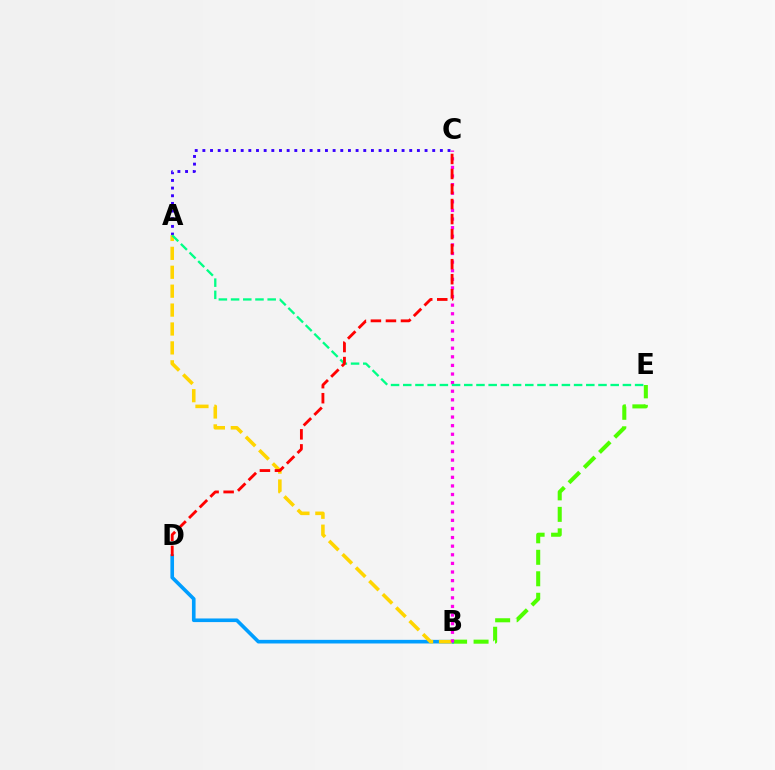{('B', 'E'): [{'color': '#4fff00', 'line_style': 'dashed', 'thickness': 2.92}], ('A', 'C'): [{'color': '#3700ff', 'line_style': 'dotted', 'thickness': 2.08}], ('B', 'D'): [{'color': '#009eff', 'line_style': 'solid', 'thickness': 2.61}], ('A', 'B'): [{'color': '#ffd500', 'line_style': 'dashed', 'thickness': 2.57}], ('B', 'C'): [{'color': '#ff00ed', 'line_style': 'dotted', 'thickness': 2.34}], ('A', 'E'): [{'color': '#00ff86', 'line_style': 'dashed', 'thickness': 1.66}], ('C', 'D'): [{'color': '#ff0000', 'line_style': 'dashed', 'thickness': 2.04}]}